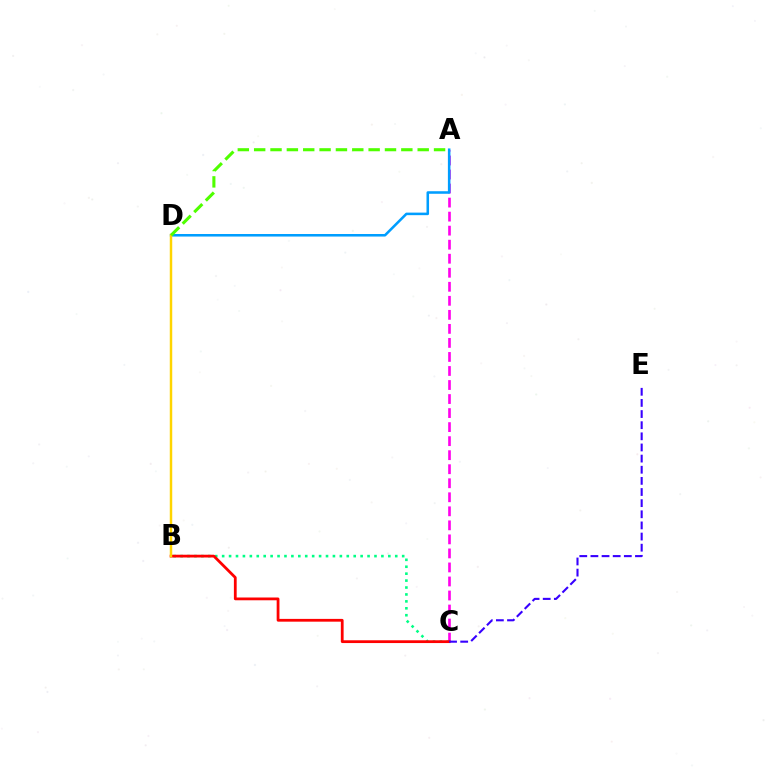{('B', 'C'): [{'color': '#00ff86', 'line_style': 'dotted', 'thickness': 1.88}, {'color': '#ff0000', 'line_style': 'solid', 'thickness': 2.0}], ('A', 'C'): [{'color': '#ff00ed', 'line_style': 'dashed', 'thickness': 1.91}], ('A', 'D'): [{'color': '#009eff', 'line_style': 'solid', 'thickness': 1.84}, {'color': '#4fff00', 'line_style': 'dashed', 'thickness': 2.22}], ('B', 'D'): [{'color': '#ffd500', 'line_style': 'solid', 'thickness': 1.78}], ('C', 'E'): [{'color': '#3700ff', 'line_style': 'dashed', 'thickness': 1.51}]}